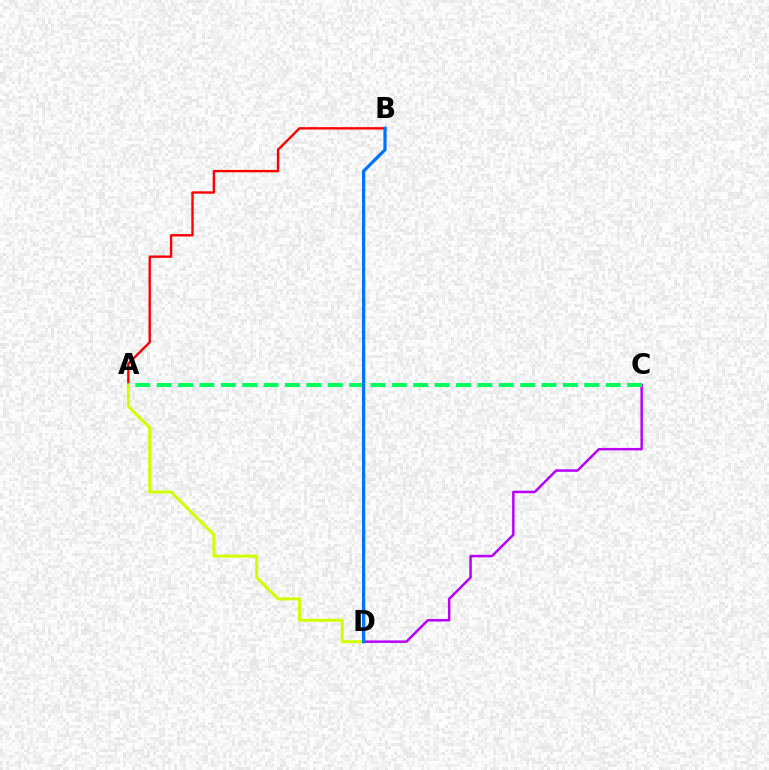{('A', 'B'): [{'color': '#ff0000', 'line_style': 'solid', 'thickness': 1.72}], ('C', 'D'): [{'color': '#b900ff', 'line_style': 'solid', 'thickness': 1.79}], ('A', 'C'): [{'color': '#00ff5c', 'line_style': 'dashed', 'thickness': 2.9}], ('A', 'D'): [{'color': '#d1ff00', 'line_style': 'solid', 'thickness': 2.19}], ('B', 'D'): [{'color': '#0074ff', 'line_style': 'solid', 'thickness': 2.34}]}